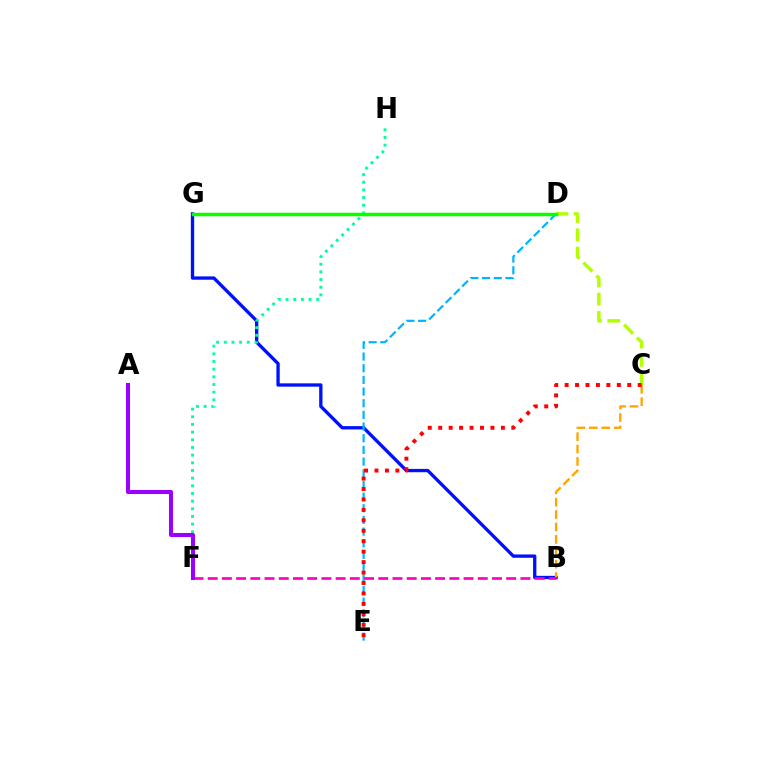{('B', 'G'): [{'color': '#0010ff', 'line_style': 'solid', 'thickness': 2.39}], ('C', 'D'): [{'color': '#b3ff00', 'line_style': 'dashed', 'thickness': 2.48}], ('D', 'E'): [{'color': '#00b5ff', 'line_style': 'dashed', 'thickness': 1.59}], ('B', 'C'): [{'color': '#ffa500', 'line_style': 'dashed', 'thickness': 1.68}], ('C', 'E'): [{'color': '#ff0000', 'line_style': 'dotted', 'thickness': 2.84}], ('F', 'H'): [{'color': '#00ff9d', 'line_style': 'dotted', 'thickness': 2.08}], ('D', 'G'): [{'color': '#08ff00', 'line_style': 'solid', 'thickness': 2.52}], ('B', 'F'): [{'color': '#ff00bd', 'line_style': 'dashed', 'thickness': 1.93}], ('A', 'F'): [{'color': '#9b00ff', 'line_style': 'solid', 'thickness': 2.92}]}